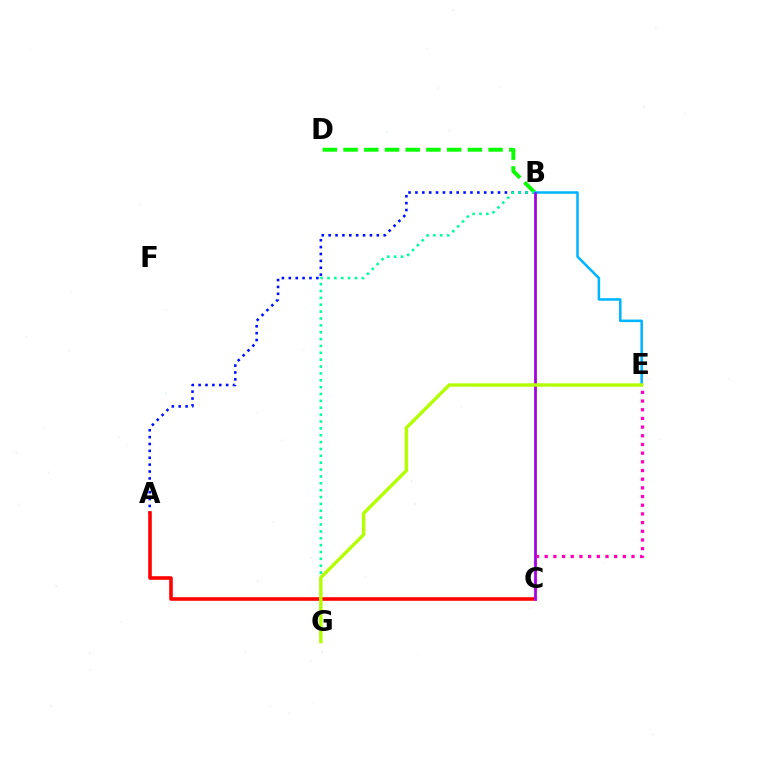{('C', 'E'): [{'color': '#ff00bd', 'line_style': 'dotted', 'thickness': 2.36}], ('A', 'B'): [{'color': '#0010ff', 'line_style': 'dotted', 'thickness': 1.87}], ('A', 'C'): [{'color': '#ff0000', 'line_style': 'solid', 'thickness': 2.57}], ('B', 'D'): [{'color': '#08ff00', 'line_style': 'dashed', 'thickness': 2.81}], ('B', 'C'): [{'color': '#ffa500', 'line_style': 'solid', 'thickness': 2.09}, {'color': '#9b00ff', 'line_style': 'solid', 'thickness': 1.86}], ('B', 'E'): [{'color': '#00b5ff', 'line_style': 'solid', 'thickness': 1.83}], ('B', 'G'): [{'color': '#00ff9d', 'line_style': 'dotted', 'thickness': 1.87}], ('E', 'G'): [{'color': '#b3ff00', 'line_style': 'solid', 'thickness': 2.42}]}